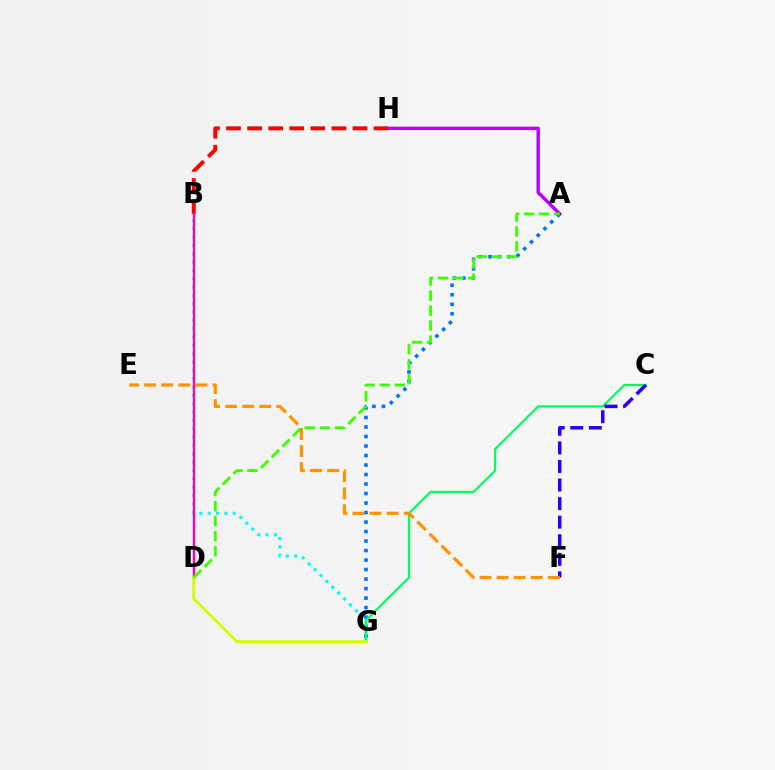{('A', 'G'): [{'color': '#0074ff', 'line_style': 'dotted', 'thickness': 2.58}], ('B', 'G'): [{'color': '#00fff6', 'line_style': 'dotted', 'thickness': 2.26}], ('A', 'H'): [{'color': '#b900ff', 'line_style': 'solid', 'thickness': 2.44}], ('C', 'G'): [{'color': '#00ff5c', 'line_style': 'solid', 'thickness': 1.6}], ('B', 'H'): [{'color': '#ff0000', 'line_style': 'dashed', 'thickness': 2.86}], ('B', 'D'): [{'color': '#ff00ac', 'line_style': 'solid', 'thickness': 1.72}], ('D', 'G'): [{'color': '#d1ff00', 'line_style': 'solid', 'thickness': 2.08}], ('C', 'F'): [{'color': '#2500ff', 'line_style': 'dashed', 'thickness': 2.52}], ('E', 'F'): [{'color': '#ff9400', 'line_style': 'dashed', 'thickness': 2.32}], ('A', 'D'): [{'color': '#3dff00', 'line_style': 'dashed', 'thickness': 2.04}]}